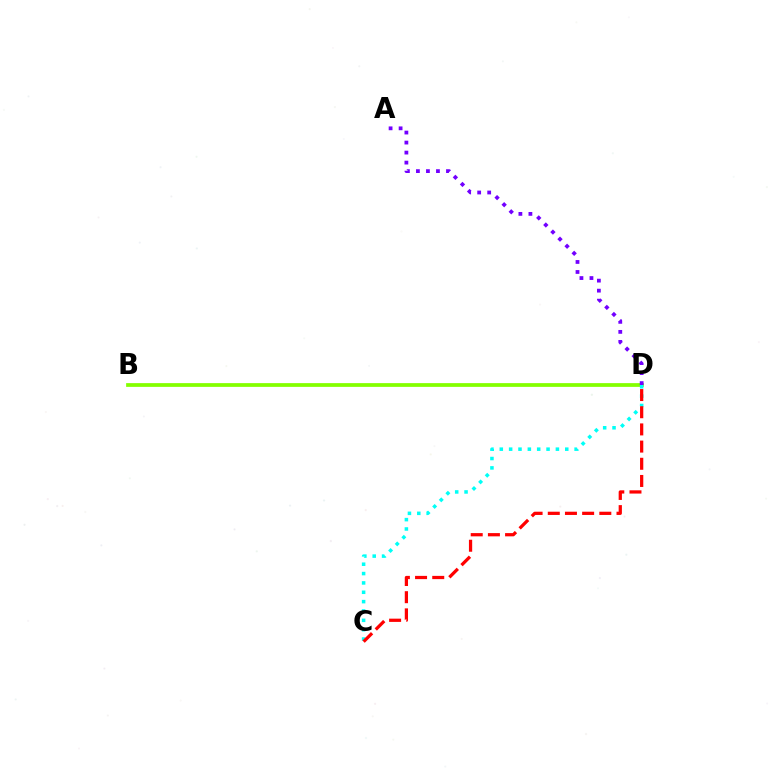{('B', 'D'): [{'color': '#84ff00', 'line_style': 'solid', 'thickness': 2.7}], ('C', 'D'): [{'color': '#00fff6', 'line_style': 'dotted', 'thickness': 2.54}, {'color': '#ff0000', 'line_style': 'dashed', 'thickness': 2.33}], ('A', 'D'): [{'color': '#7200ff', 'line_style': 'dotted', 'thickness': 2.72}]}